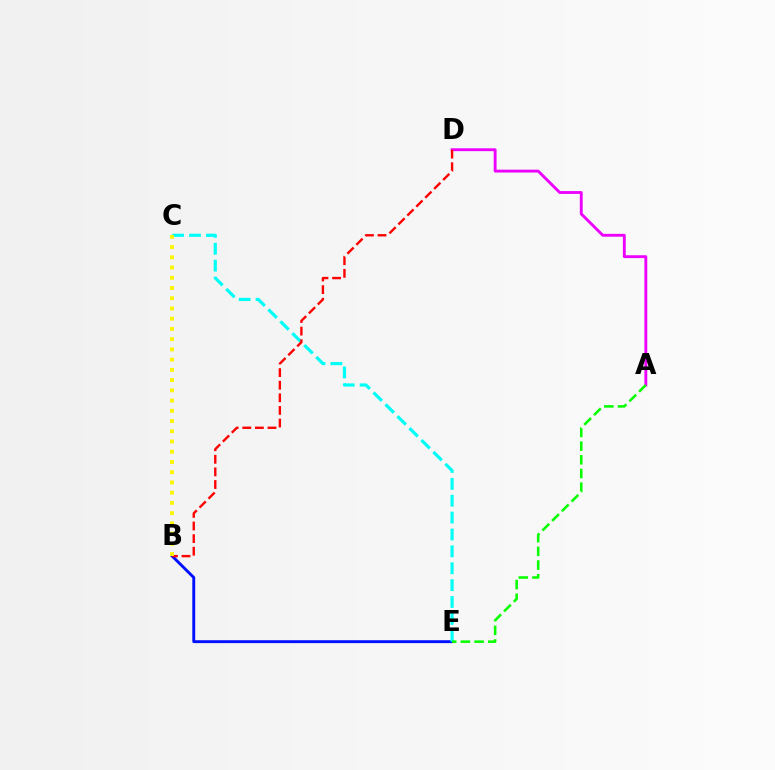{('B', 'E'): [{'color': '#0010ff', 'line_style': 'solid', 'thickness': 2.09}], ('A', 'D'): [{'color': '#ee00ff', 'line_style': 'solid', 'thickness': 2.06}], ('C', 'E'): [{'color': '#00fff6', 'line_style': 'dashed', 'thickness': 2.29}], ('B', 'D'): [{'color': '#ff0000', 'line_style': 'dashed', 'thickness': 1.71}], ('A', 'E'): [{'color': '#08ff00', 'line_style': 'dashed', 'thickness': 1.86}], ('B', 'C'): [{'color': '#fcf500', 'line_style': 'dotted', 'thickness': 2.78}]}